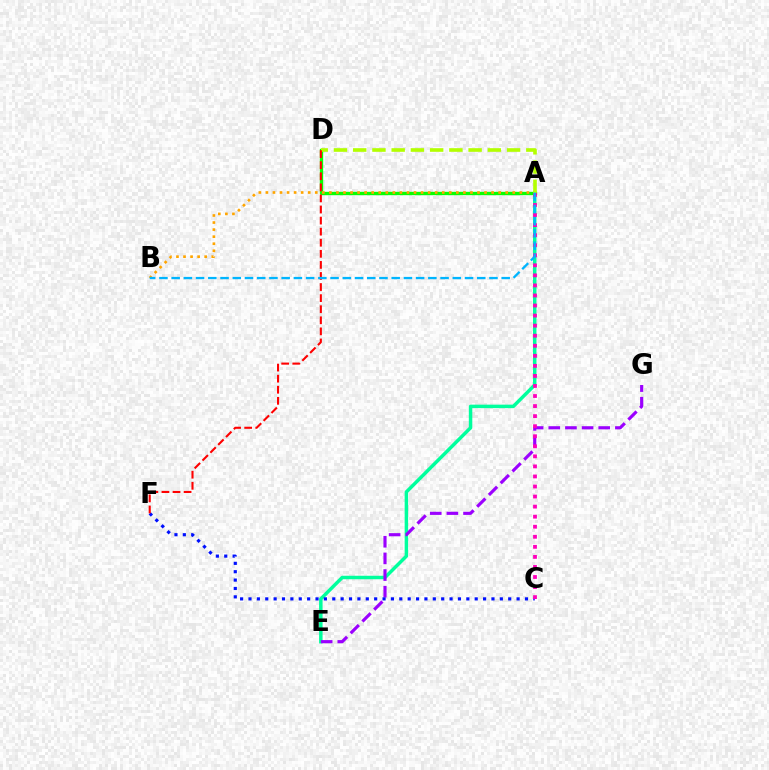{('A', 'E'): [{'color': '#00ff9d', 'line_style': 'solid', 'thickness': 2.5}], ('A', 'D'): [{'color': '#08ff00', 'line_style': 'solid', 'thickness': 2.41}, {'color': '#b3ff00', 'line_style': 'dashed', 'thickness': 2.61}], ('A', 'B'): [{'color': '#ffa500', 'line_style': 'dotted', 'thickness': 1.92}, {'color': '#00b5ff', 'line_style': 'dashed', 'thickness': 1.66}], ('E', 'G'): [{'color': '#9b00ff', 'line_style': 'dashed', 'thickness': 2.26}], ('C', 'F'): [{'color': '#0010ff', 'line_style': 'dotted', 'thickness': 2.28}], ('A', 'C'): [{'color': '#ff00bd', 'line_style': 'dotted', 'thickness': 2.73}], ('D', 'F'): [{'color': '#ff0000', 'line_style': 'dashed', 'thickness': 1.5}]}